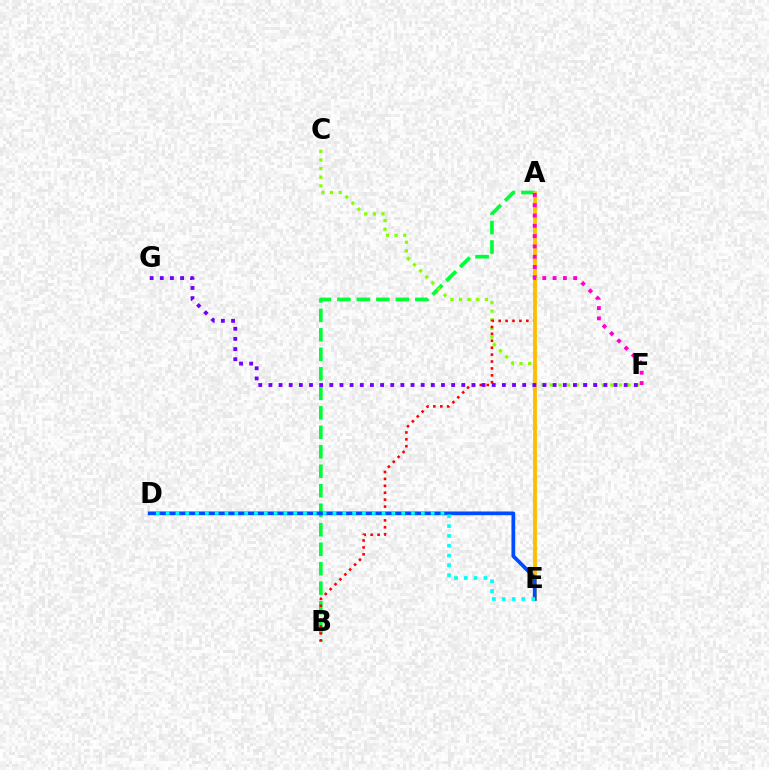{('A', 'B'): [{'color': '#00ff39', 'line_style': 'dashed', 'thickness': 2.65}, {'color': '#ff0000', 'line_style': 'dotted', 'thickness': 1.88}], ('C', 'F'): [{'color': '#84ff00', 'line_style': 'dotted', 'thickness': 2.34}], ('A', 'E'): [{'color': '#ffbd00', 'line_style': 'solid', 'thickness': 2.73}], ('A', 'F'): [{'color': '#ff00cf', 'line_style': 'dotted', 'thickness': 2.8}], ('D', 'E'): [{'color': '#004bff', 'line_style': 'solid', 'thickness': 2.69}, {'color': '#00fff6', 'line_style': 'dotted', 'thickness': 2.67}], ('F', 'G'): [{'color': '#7200ff', 'line_style': 'dotted', 'thickness': 2.76}]}